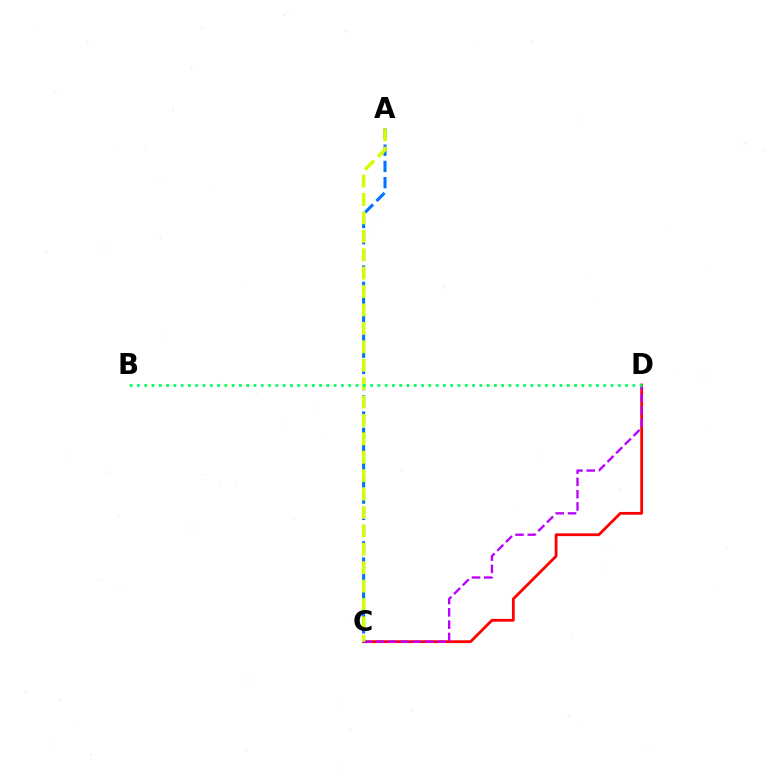{('C', 'D'): [{'color': '#ff0000', 'line_style': 'solid', 'thickness': 2.01}, {'color': '#b900ff', 'line_style': 'dashed', 'thickness': 1.67}], ('A', 'C'): [{'color': '#0074ff', 'line_style': 'dashed', 'thickness': 2.2}, {'color': '#d1ff00', 'line_style': 'dashed', 'thickness': 2.5}], ('B', 'D'): [{'color': '#00ff5c', 'line_style': 'dotted', 'thickness': 1.98}]}